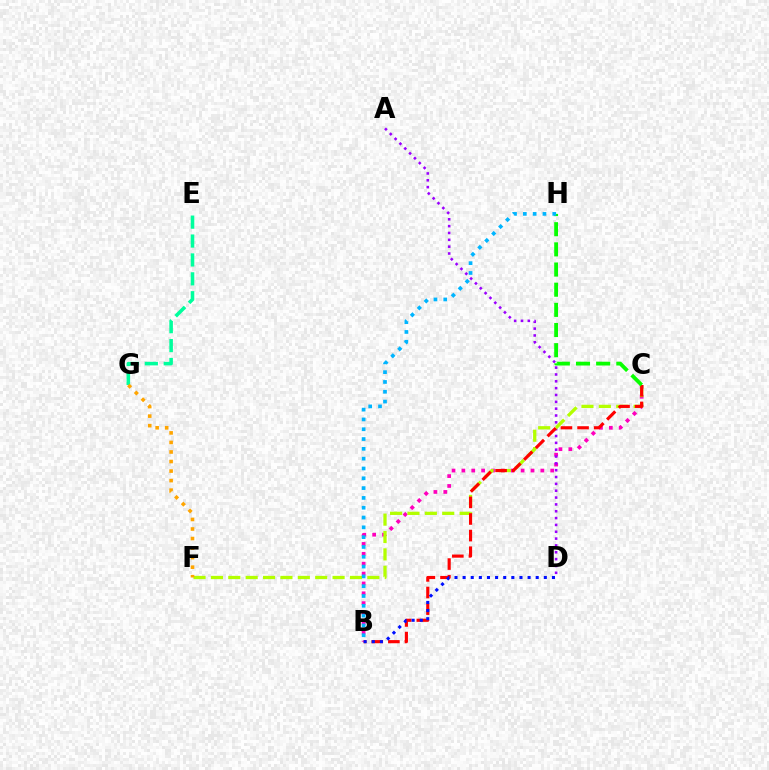{('B', 'C'): [{'color': '#ff00bd', 'line_style': 'dotted', 'thickness': 2.68}, {'color': '#ff0000', 'line_style': 'dashed', 'thickness': 2.26}], ('A', 'D'): [{'color': '#9b00ff', 'line_style': 'dotted', 'thickness': 1.86}], ('E', 'G'): [{'color': '#00ff9d', 'line_style': 'dashed', 'thickness': 2.57}], ('C', 'F'): [{'color': '#b3ff00', 'line_style': 'dashed', 'thickness': 2.36}], ('C', 'H'): [{'color': '#08ff00', 'line_style': 'dashed', 'thickness': 2.74}], ('F', 'G'): [{'color': '#ffa500', 'line_style': 'dotted', 'thickness': 2.59}], ('B', 'H'): [{'color': '#00b5ff', 'line_style': 'dotted', 'thickness': 2.67}], ('B', 'D'): [{'color': '#0010ff', 'line_style': 'dotted', 'thickness': 2.21}]}